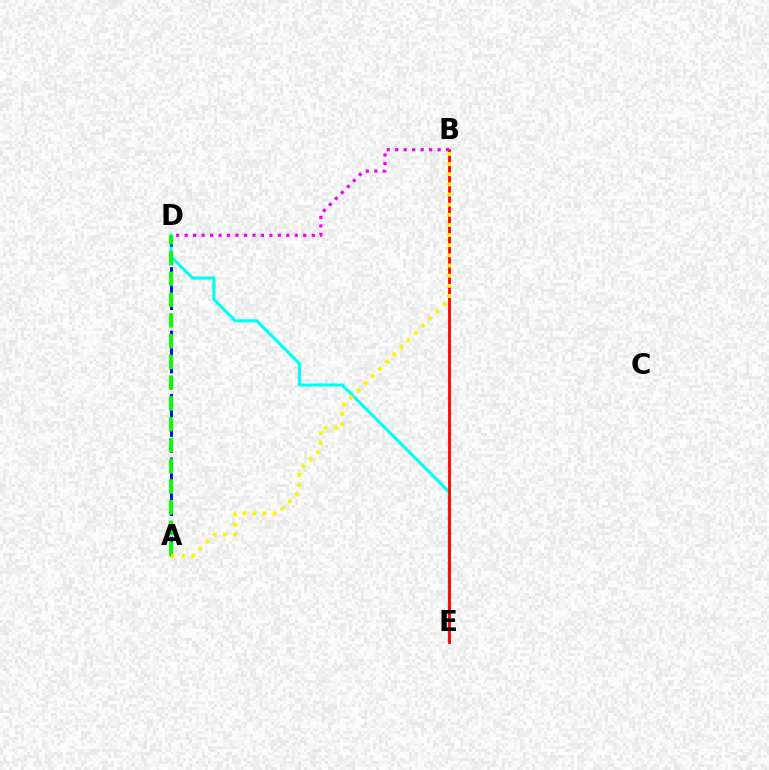{('D', 'E'): [{'color': '#00fff6', 'line_style': 'solid', 'thickness': 2.24}], ('A', 'D'): [{'color': '#0010ff', 'line_style': 'dashed', 'thickness': 2.15}, {'color': '#08ff00', 'line_style': 'dashed', 'thickness': 2.82}], ('B', 'E'): [{'color': '#ff0000', 'line_style': 'solid', 'thickness': 2.0}], ('A', 'B'): [{'color': '#fcf500', 'line_style': 'dotted', 'thickness': 2.76}], ('B', 'D'): [{'color': '#ee00ff', 'line_style': 'dotted', 'thickness': 2.3}]}